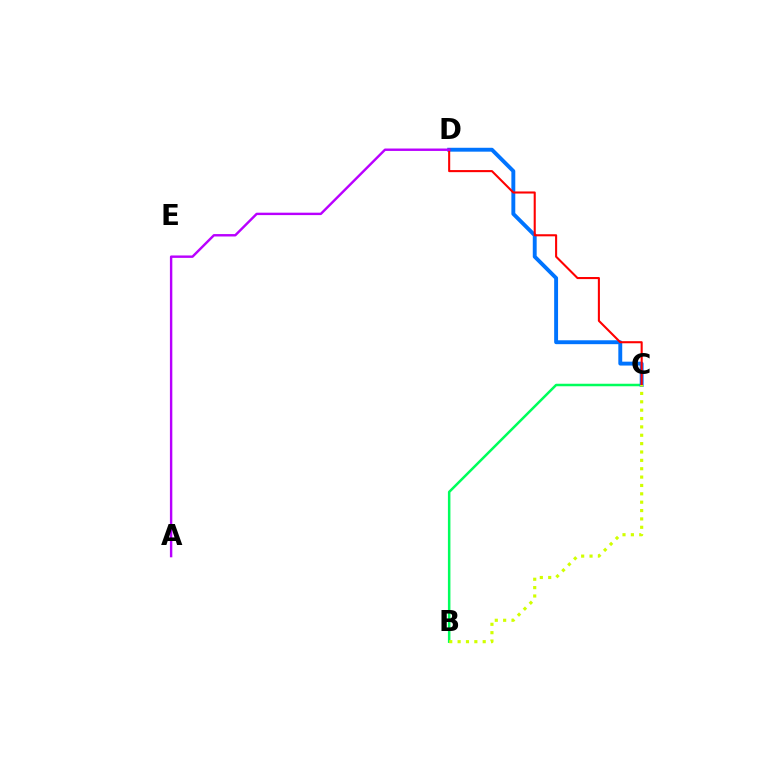{('B', 'C'): [{'color': '#00ff5c', 'line_style': 'solid', 'thickness': 1.8}, {'color': '#d1ff00', 'line_style': 'dotted', 'thickness': 2.27}], ('C', 'D'): [{'color': '#0074ff', 'line_style': 'solid', 'thickness': 2.8}, {'color': '#ff0000', 'line_style': 'solid', 'thickness': 1.5}], ('A', 'D'): [{'color': '#b900ff', 'line_style': 'solid', 'thickness': 1.74}]}